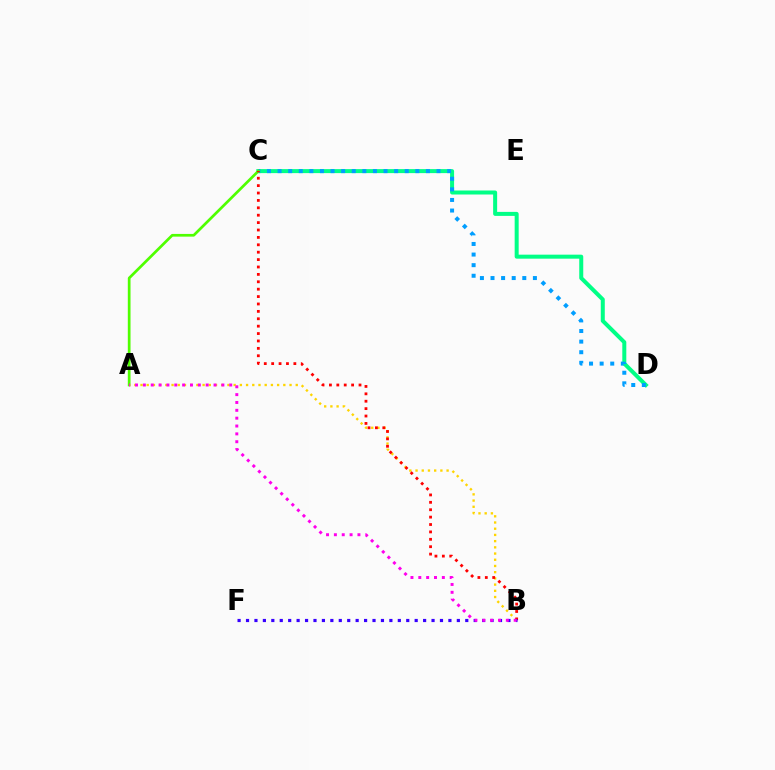{('C', 'D'): [{'color': '#00ff86', 'line_style': 'solid', 'thickness': 2.88}, {'color': '#009eff', 'line_style': 'dotted', 'thickness': 2.88}], ('A', 'C'): [{'color': '#4fff00', 'line_style': 'solid', 'thickness': 1.95}], ('A', 'B'): [{'color': '#ffd500', 'line_style': 'dotted', 'thickness': 1.69}, {'color': '#ff00ed', 'line_style': 'dotted', 'thickness': 2.13}], ('B', 'C'): [{'color': '#ff0000', 'line_style': 'dotted', 'thickness': 2.01}], ('B', 'F'): [{'color': '#3700ff', 'line_style': 'dotted', 'thickness': 2.29}]}